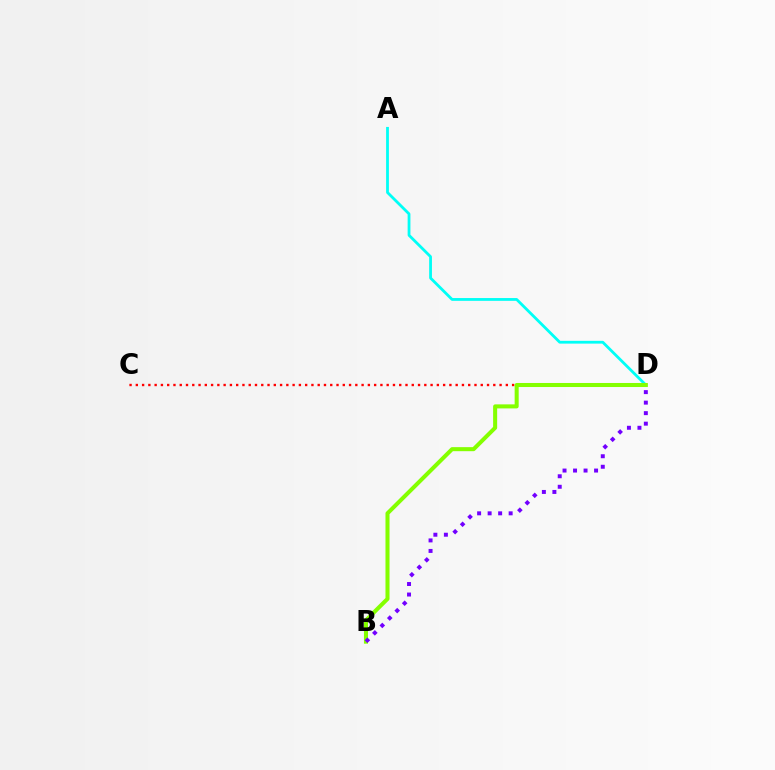{('A', 'D'): [{'color': '#00fff6', 'line_style': 'solid', 'thickness': 2.01}], ('C', 'D'): [{'color': '#ff0000', 'line_style': 'dotted', 'thickness': 1.7}], ('B', 'D'): [{'color': '#84ff00', 'line_style': 'solid', 'thickness': 2.91}, {'color': '#7200ff', 'line_style': 'dotted', 'thickness': 2.86}]}